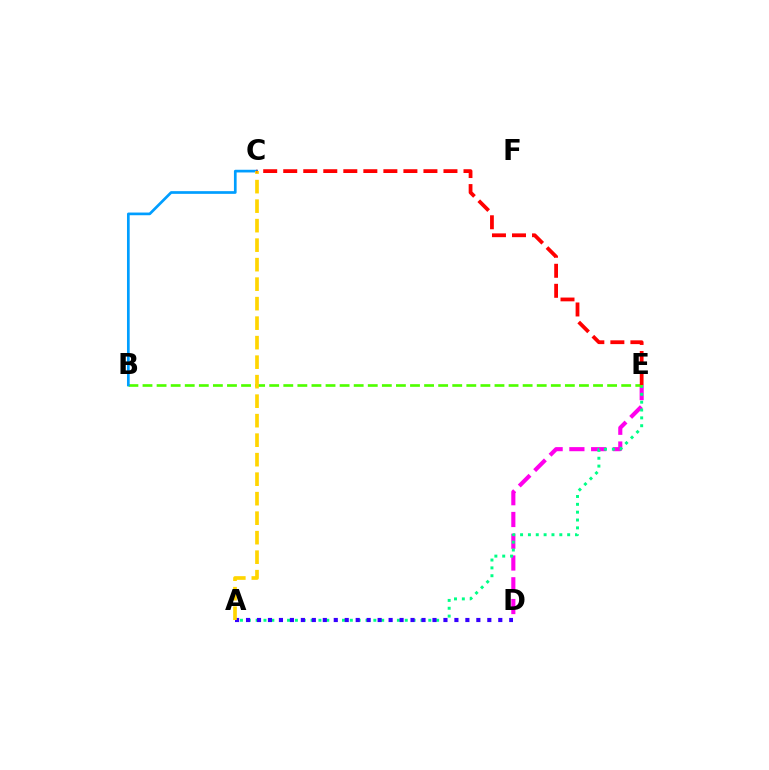{('D', 'E'): [{'color': '#ff00ed', 'line_style': 'dashed', 'thickness': 2.96}], ('A', 'E'): [{'color': '#00ff86', 'line_style': 'dotted', 'thickness': 2.13}], ('B', 'E'): [{'color': '#4fff00', 'line_style': 'dashed', 'thickness': 1.91}], ('B', 'C'): [{'color': '#009eff', 'line_style': 'solid', 'thickness': 1.94}], ('A', 'D'): [{'color': '#3700ff', 'line_style': 'dotted', 'thickness': 2.98}], ('A', 'C'): [{'color': '#ffd500', 'line_style': 'dashed', 'thickness': 2.65}], ('C', 'E'): [{'color': '#ff0000', 'line_style': 'dashed', 'thickness': 2.72}]}